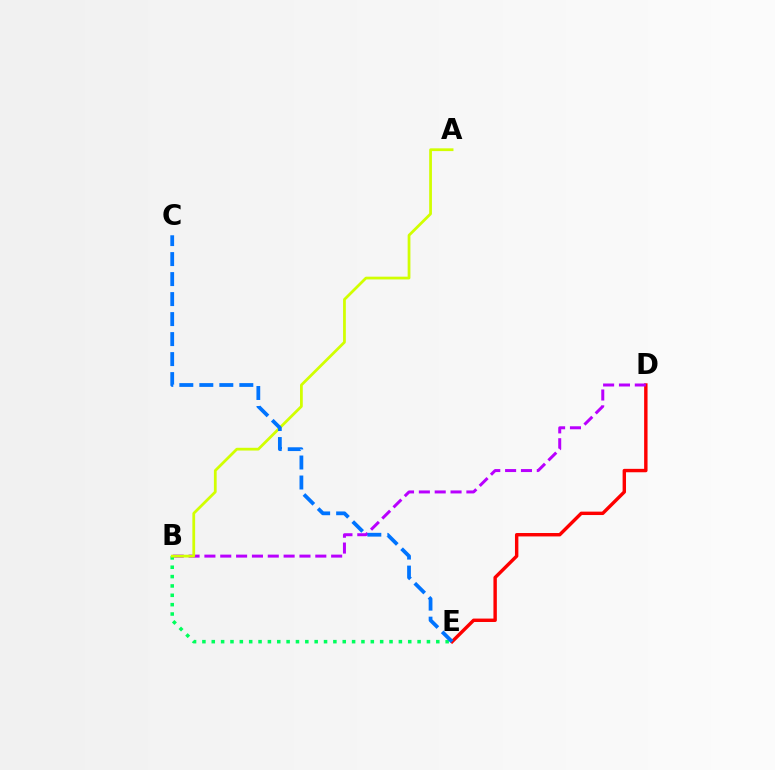{('D', 'E'): [{'color': '#ff0000', 'line_style': 'solid', 'thickness': 2.46}], ('B', 'D'): [{'color': '#b900ff', 'line_style': 'dashed', 'thickness': 2.15}], ('B', 'E'): [{'color': '#00ff5c', 'line_style': 'dotted', 'thickness': 2.54}], ('A', 'B'): [{'color': '#d1ff00', 'line_style': 'solid', 'thickness': 1.99}], ('C', 'E'): [{'color': '#0074ff', 'line_style': 'dashed', 'thickness': 2.72}]}